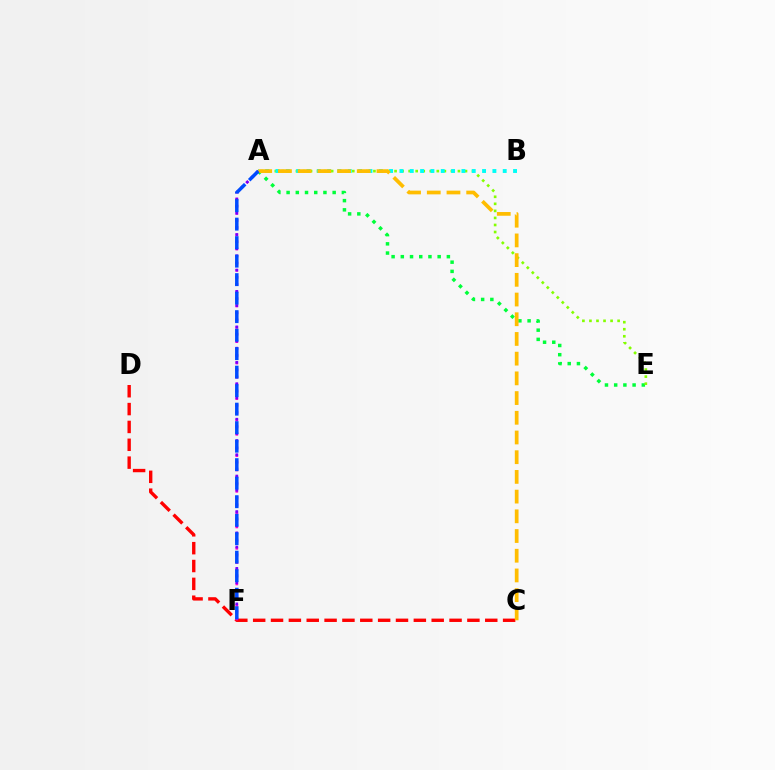{('A', 'E'): [{'color': '#00ff39', 'line_style': 'dotted', 'thickness': 2.5}, {'color': '#84ff00', 'line_style': 'dotted', 'thickness': 1.91}], ('C', 'D'): [{'color': '#ff0000', 'line_style': 'dashed', 'thickness': 2.43}], ('A', 'B'): [{'color': '#00fff6', 'line_style': 'dotted', 'thickness': 2.81}], ('A', 'F'): [{'color': '#ff00cf', 'line_style': 'dotted', 'thickness': 1.94}, {'color': '#7200ff', 'line_style': 'dotted', 'thickness': 1.93}, {'color': '#004bff', 'line_style': 'dashed', 'thickness': 2.51}], ('A', 'C'): [{'color': '#ffbd00', 'line_style': 'dashed', 'thickness': 2.68}]}